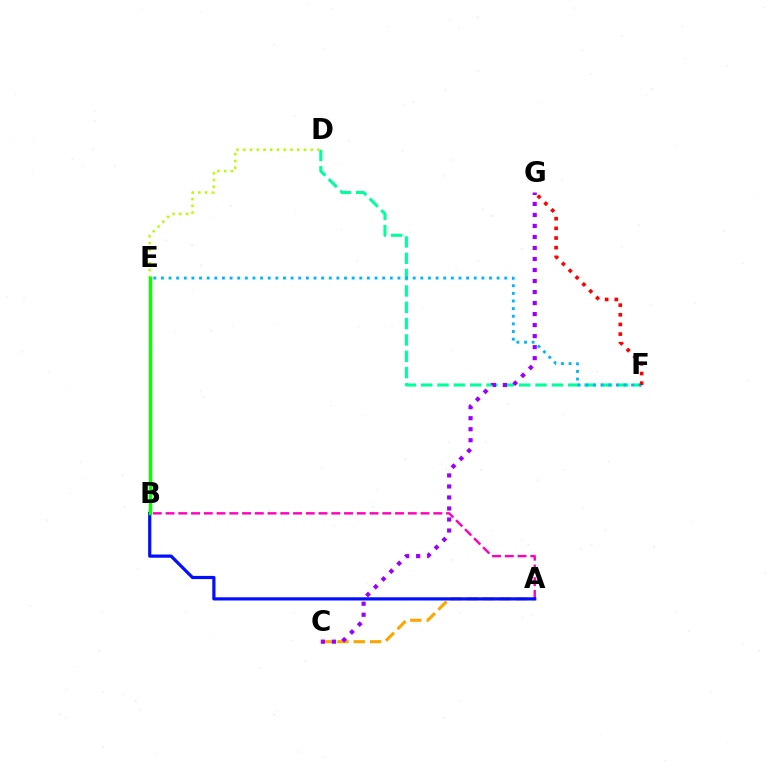{('A', 'C'): [{'color': '#ffa500', 'line_style': 'dashed', 'thickness': 2.22}], ('D', 'F'): [{'color': '#00ff9d', 'line_style': 'dashed', 'thickness': 2.22}], ('E', 'F'): [{'color': '#00b5ff', 'line_style': 'dotted', 'thickness': 2.07}], ('A', 'B'): [{'color': '#ff00bd', 'line_style': 'dashed', 'thickness': 1.73}, {'color': '#0010ff', 'line_style': 'solid', 'thickness': 2.31}], ('D', 'E'): [{'color': '#b3ff00', 'line_style': 'dotted', 'thickness': 1.83}], ('C', 'G'): [{'color': '#9b00ff', 'line_style': 'dotted', 'thickness': 2.99}], ('F', 'G'): [{'color': '#ff0000', 'line_style': 'dotted', 'thickness': 2.62}], ('B', 'E'): [{'color': '#08ff00', 'line_style': 'solid', 'thickness': 2.44}]}